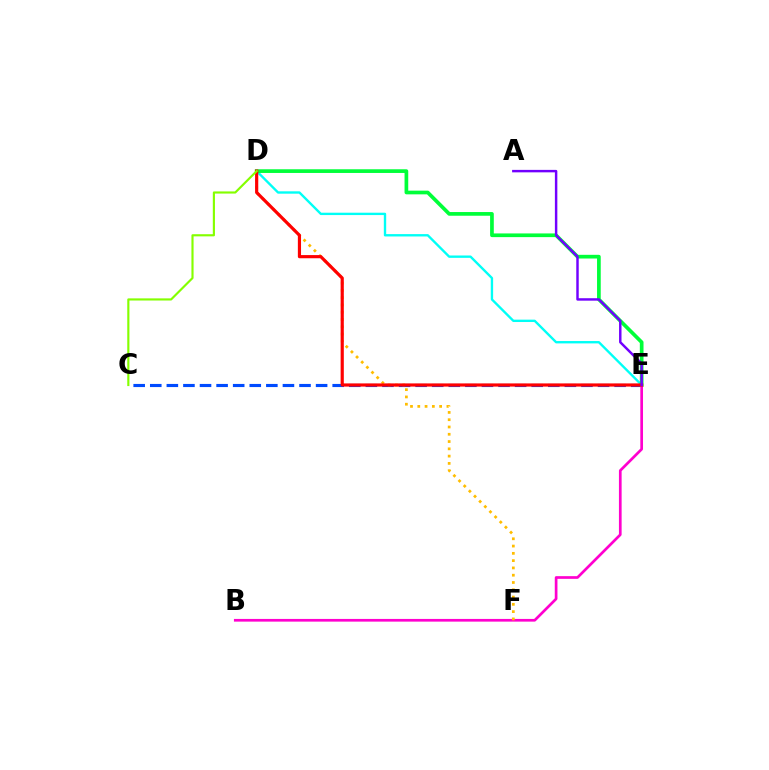{('C', 'E'): [{'color': '#004bff', 'line_style': 'dashed', 'thickness': 2.25}], ('D', 'E'): [{'color': '#00fff6', 'line_style': 'solid', 'thickness': 1.7}, {'color': '#00ff39', 'line_style': 'solid', 'thickness': 2.66}, {'color': '#ff0000', 'line_style': 'solid', 'thickness': 2.29}], ('B', 'E'): [{'color': '#ff00cf', 'line_style': 'solid', 'thickness': 1.94}], ('D', 'F'): [{'color': '#ffbd00', 'line_style': 'dotted', 'thickness': 1.98}], ('C', 'D'): [{'color': '#84ff00', 'line_style': 'solid', 'thickness': 1.55}], ('A', 'E'): [{'color': '#7200ff', 'line_style': 'solid', 'thickness': 1.77}]}